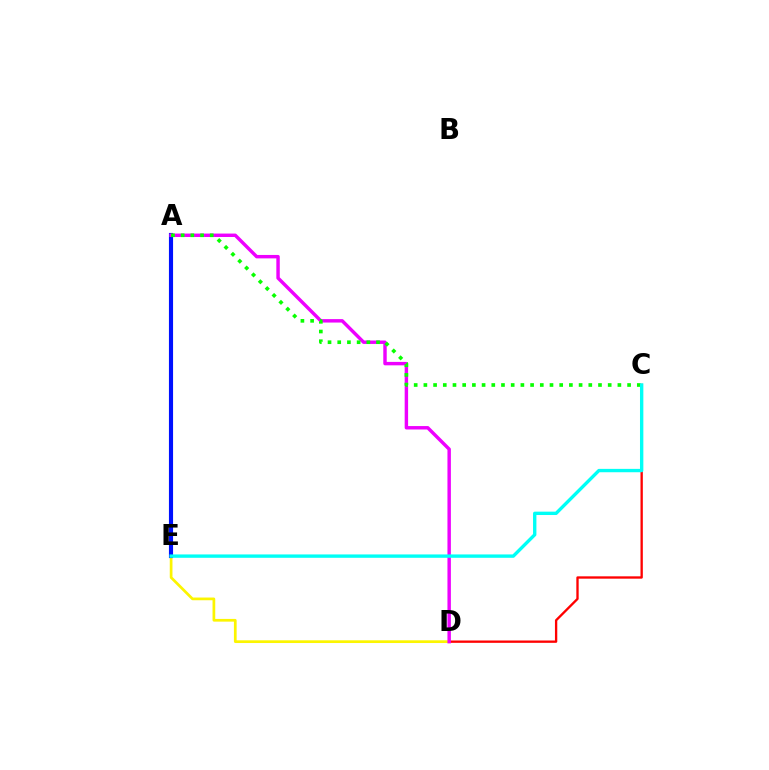{('D', 'E'): [{'color': '#fcf500', 'line_style': 'solid', 'thickness': 1.96}], ('A', 'E'): [{'color': '#0010ff', 'line_style': 'solid', 'thickness': 2.98}], ('C', 'D'): [{'color': '#ff0000', 'line_style': 'solid', 'thickness': 1.68}], ('A', 'D'): [{'color': '#ee00ff', 'line_style': 'solid', 'thickness': 2.47}], ('A', 'C'): [{'color': '#08ff00', 'line_style': 'dotted', 'thickness': 2.64}], ('C', 'E'): [{'color': '#00fff6', 'line_style': 'solid', 'thickness': 2.42}]}